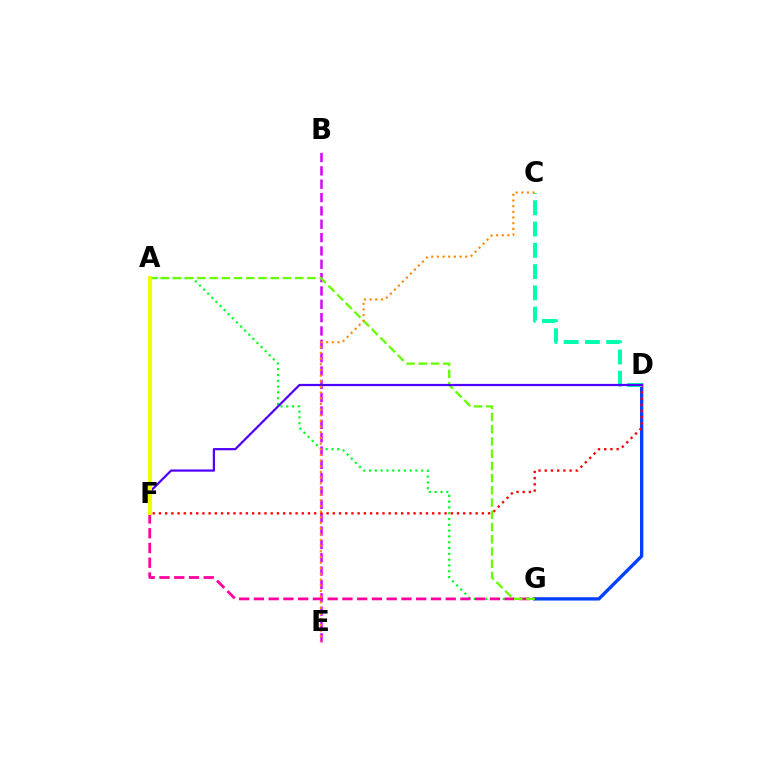{('A', 'G'): [{'color': '#00ff27', 'line_style': 'dotted', 'thickness': 1.58}, {'color': '#66ff00', 'line_style': 'dashed', 'thickness': 1.66}], ('B', 'E'): [{'color': '#d600ff', 'line_style': 'dashed', 'thickness': 1.81}], ('D', 'G'): [{'color': '#003fff', 'line_style': 'solid', 'thickness': 2.38}], ('A', 'F'): [{'color': '#00c7ff', 'line_style': 'dashed', 'thickness': 2.1}, {'color': '#eeff00', 'line_style': 'solid', 'thickness': 2.92}], ('D', 'F'): [{'color': '#ff0000', 'line_style': 'dotted', 'thickness': 1.69}, {'color': '#4f00ff', 'line_style': 'solid', 'thickness': 1.6}], ('F', 'G'): [{'color': '#ff00a0', 'line_style': 'dashed', 'thickness': 2.0}], ('C', 'D'): [{'color': '#00ffaf', 'line_style': 'dashed', 'thickness': 2.89}], ('C', 'E'): [{'color': '#ff8800', 'line_style': 'dotted', 'thickness': 1.54}]}